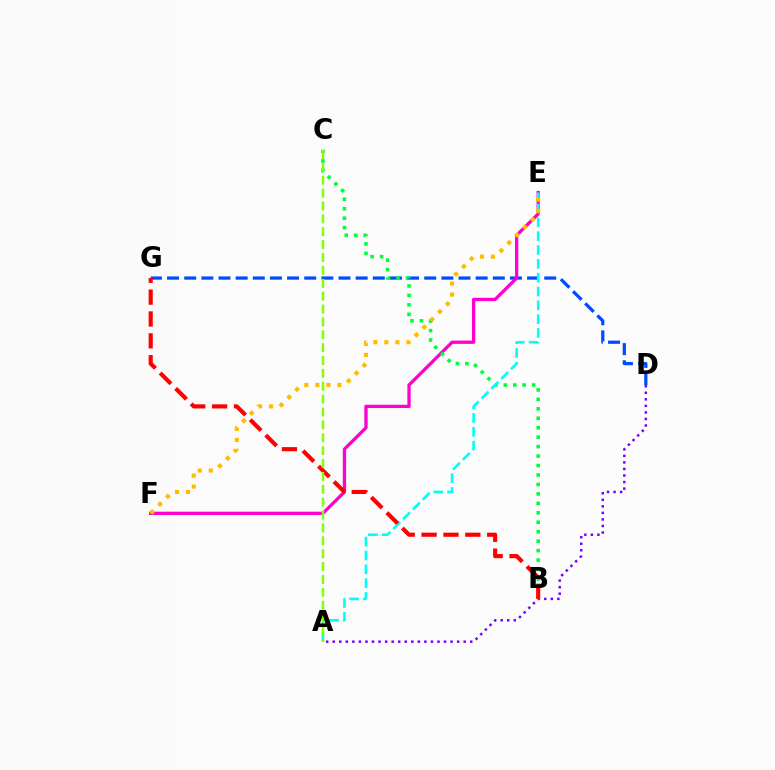{('D', 'G'): [{'color': '#004bff', 'line_style': 'dashed', 'thickness': 2.33}], ('A', 'D'): [{'color': '#7200ff', 'line_style': 'dotted', 'thickness': 1.78}], ('E', 'F'): [{'color': '#ff00cf', 'line_style': 'solid', 'thickness': 2.37}, {'color': '#ffbd00', 'line_style': 'dotted', 'thickness': 3.0}], ('B', 'C'): [{'color': '#00ff39', 'line_style': 'dotted', 'thickness': 2.57}], ('A', 'E'): [{'color': '#00fff6', 'line_style': 'dashed', 'thickness': 1.88}], ('B', 'G'): [{'color': '#ff0000', 'line_style': 'dashed', 'thickness': 2.97}], ('A', 'C'): [{'color': '#84ff00', 'line_style': 'dashed', 'thickness': 1.75}]}